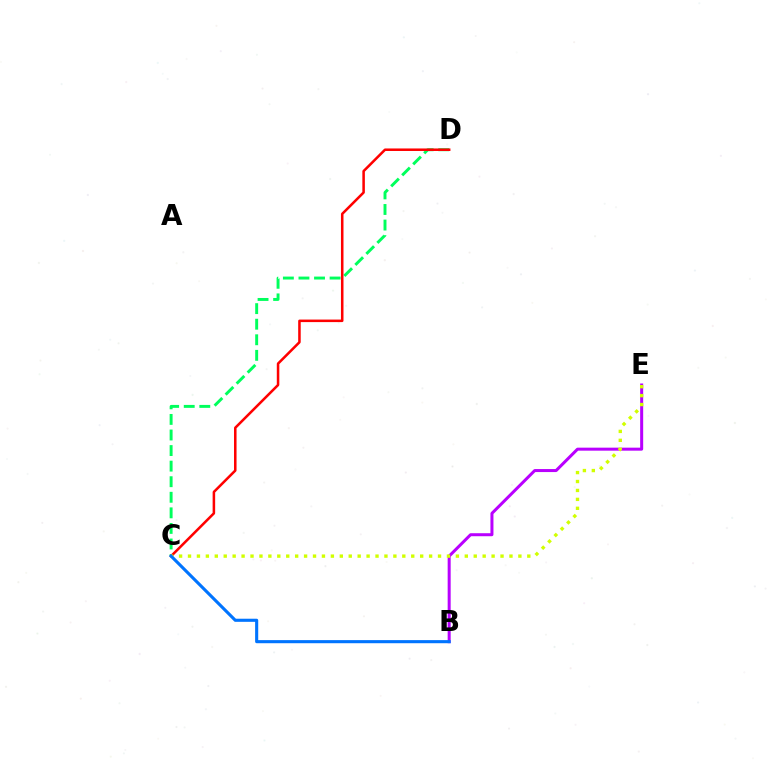{('C', 'D'): [{'color': '#00ff5c', 'line_style': 'dashed', 'thickness': 2.12}, {'color': '#ff0000', 'line_style': 'solid', 'thickness': 1.82}], ('B', 'E'): [{'color': '#b900ff', 'line_style': 'solid', 'thickness': 2.17}], ('C', 'E'): [{'color': '#d1ff00', 'line_style': 'dotted', 'thickness': 2.43}], ('B', 'C'): [{'color': '#0074ff', 'line_style': 'solid', 'thickness': 2.23}]}